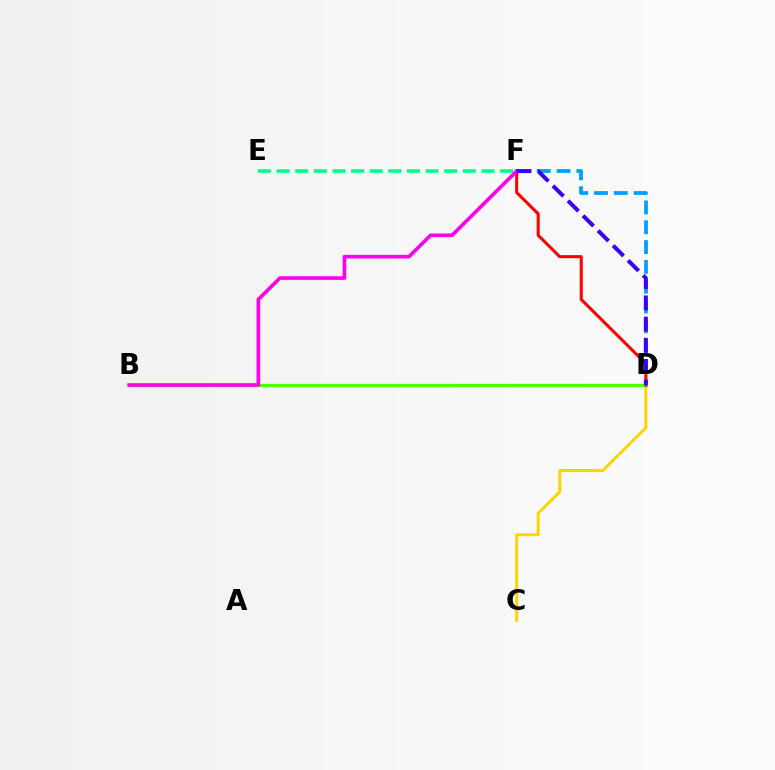{('D', 'F'): [{'color': '#009eff', 'line_style': 'dashed', 'thickness': 2.69}, {'color': '#ff0000', 'line_style': 'solid', 'thickness': 2.2}, {'color': '#3700ff', 'line_style': 'dashed', 'thickness': 2.88}], ('E', 'F'): [{'color': '#00ff86', 'line_style': 'dashed', 'thickness': 2.53}], ('C', 'D'): [{'color': '#ffd500', 'line_style': 'solid', 'thickness': 2.15}], ('B', 'D'): [{'color': '#4fff00', 'line_style': 'solid', 'thickness': 2.38}], ('B', 'F'): [{'color': '#ff00ed', 'line_style': 'solid', 'thickness': 2.61}]}